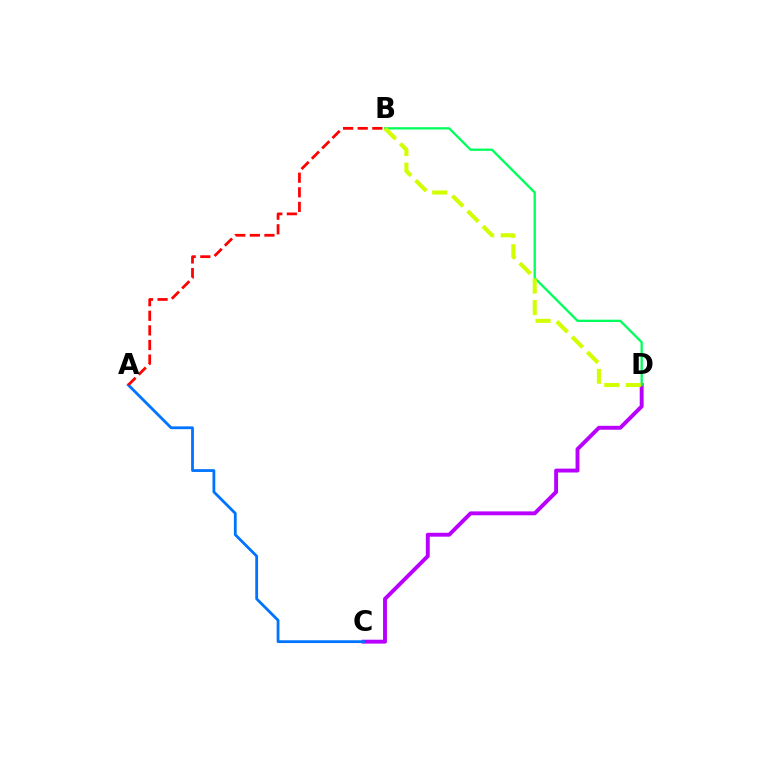{('C', 'D'): [{'color': '#b900ff', 'line_style': 'solid', 'thickness': 2.81}], ('B', 'D'): [{'color': '#00ff5c', 'line_style': 'solid', 'thickness': 1.66}, {'color': '#d1ff00', 'line_style': 'dashed', 'thickness': 2.93}], ('A', 'C'): [{'color': '#0074ff', 'line_style': 'solid', 'thickness': 2.01}], ('A', 'B'): [{'color': '#ff0000', 'line_style': 'dashed', 'thickness': 1.98}]}